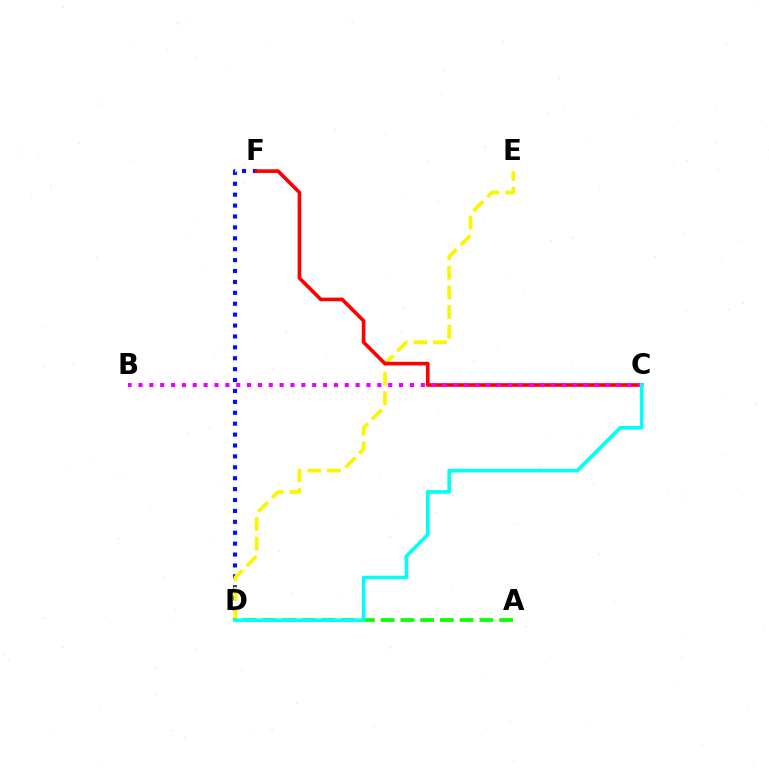{('D', 'F'): [{'color': '#0010ff', 'line_style': 'dotted', 'thickness': 2.96}], ('D', 'E'): [{'color': '#fcf500', 'line_style': 'dashed', 'thickness': 2.67}], ('C', 'F'): [{'color': '#ff0000', 'line_style': 'solid', 'thickness': 2.62}], ('B', 'C'): [{'color': '#ee00ff', 'line_style': 'dotted', 'thickness': 2.95}], ('A', 'D'): [{'color': '#08ff00', 'line_style': 'dashed', 'thickness': 2.68}], ('C', 'D'): [{'color': '#00fff6', 'line_style': 'solid', 'thickness': 2.59}]}